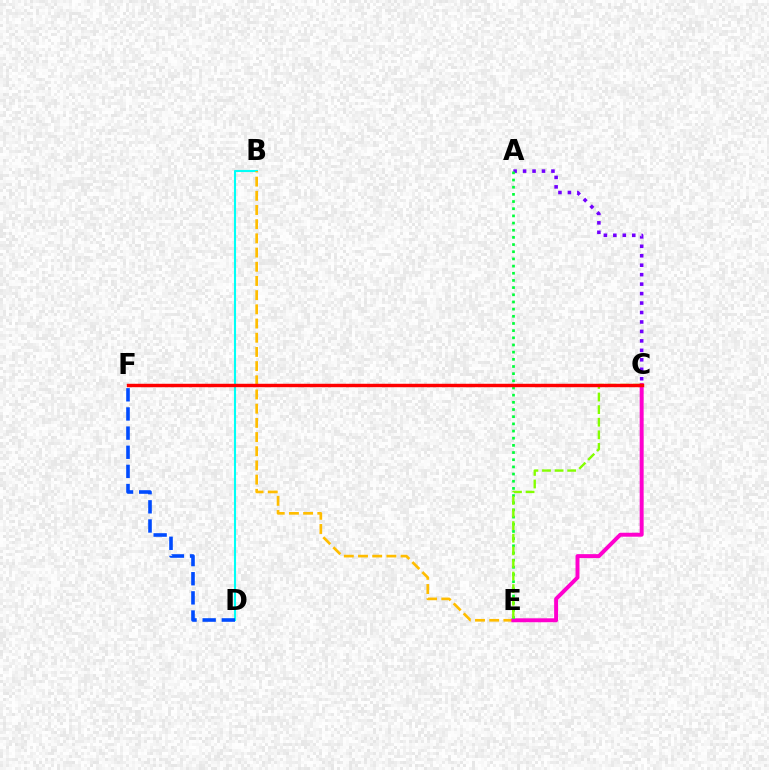{('A', 'C'): [{'color': '#7200ff', 'line_style': 'dotted', 'thickness': 2.57}], ('B', 'D'): [{'color': '#00fff6', 'line_style': 'solid', 'thickness': 1.52}], ('B', 'E'): [{'color': '#ffbd00', 'line_style': 'dashed', 'thickness': 1.93}], ('C', 'E'): [{'color': '#ff00cf', 'line_style': 'solid', 'thickness': 2.84}, {'color': '#84ff00', 'line_style': 'dashed', 'thickness': 1.71}], ('A', 'E'): [{'color': '#00ff39', 'line_style': 'dotted', 'thickness': 1.95}], ('D', 'F'): [{'color': '#004bff', 'line_style': 'dashed', 'thickness': 2.6}], ('C', 'F'): [{'color': '#ff0000', 'line_style': 'solid', 'thickness': 2.48}]}